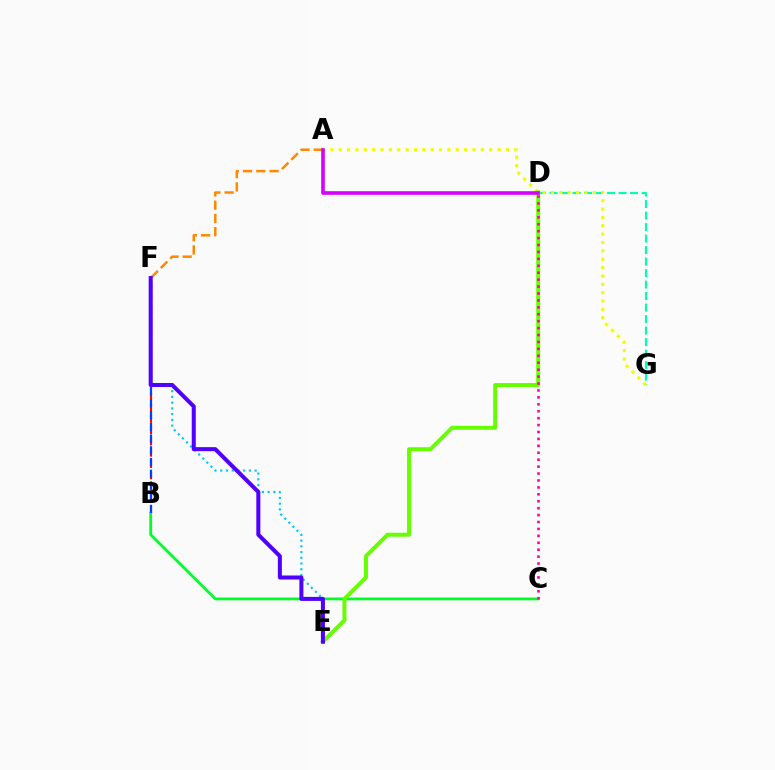{('A', 'F'): [{'color': '#ff8800', 'line_style': 'dashed', 'thickness': 1.8}], ('E', 'F'): [{'color': '#00c7ff', 'line_style': 'dotted', 'thickness': 1.56}, {'color': '#4f00ff', 'line_style': 'solid', 'thickness': 2.9}], ('B', 'C'): [{'color': '#00ff27', 'line_style': 'solid', 'thickness': 2.01}], ('D', 'G'): [{'color': '#00ffaf', 'line_style': 'dashed', 'thickness': 1.56}], ('A', 'G'): [{'color': '#eeff00', 'line_style': 'dotted', 'thickness': 2.27}], ('D', 'E'): [{'color': '#66ff00', 'line_style': 'solid', 'thickness': 2.84}], ('B', 'F'): [{'color': '#ff0000', 'line_style': 'dashed', 'thickness': 1.53}, {'color': '#003fff', 'line_style': 'dashed', 'thickness': 1.59}], ('C', 'D'): [{'color': '#ff00a0', 'line_style': 'dotted', 'thickness': 1.88}], ('A', 'D'): [{'color': '#d600ff', 'line_style': 'solid', 'thickness': 2.6}]}